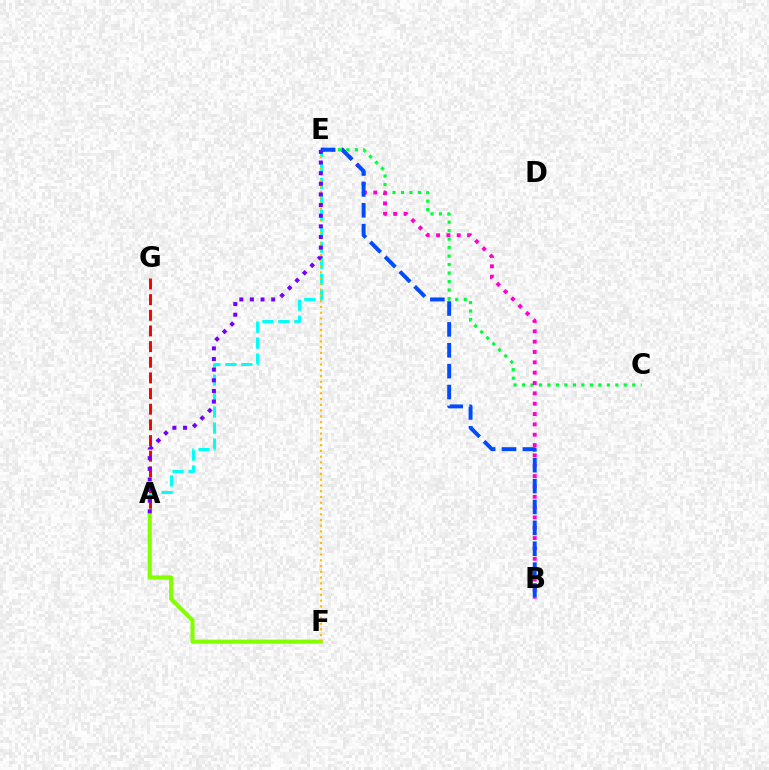{('A', 'E'): [{'color': '#00fff6', 'line_style': 'dashed', 'thickness': 2.17}, {'color': '#7200ff', 'line_style': 'dotted', 'thickness': 2.89}], ('A', 'G'): [{'color': '#ff0000', 'line_style': 'dashed', 'thickness': 2.13}], ('A', 'F'): [{'color': '#84ff00', 'line_style': 'solid', 'thickness': 2.94}], ('C', 'E'): [{'color': '#00ff39', 'line_style': 'dotted', 'thickness': 2.31}], ('B', 'E'): [{'color': '#ff00cf', 'line_style': 'dotted', 'thickness': 2.81}, {'color': '#004bff', 'line_style': 'dashed', 'thickness': 2.84}], ('E', 'F'): [{'color': '#ffbd00', 'line_style': 'dotted', 'thickness': 1.56}]}